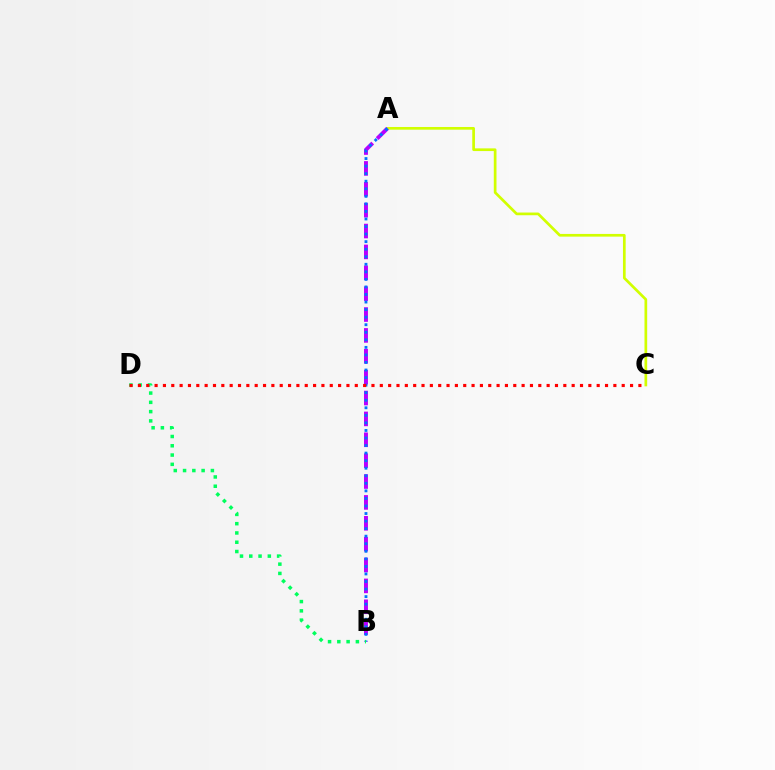{('A', 'C'): [{'color': '#d1ff00', 'line_style': 'solid', 'thickness': 1.94}], ('A', 'B'): [{'color': '#b900ff', 'line_style': 'dashed', 'thickness': 2.84}, {'color': '#0074ff', 'line_style': 'dotted', 'thickness': 2.05}], ('B', 'D'): [{'color': '#00ff5c', 'line_style': 'dotted', 'thickness': 2.52}], ('C', 'D'): [{'color': '#ff0000', 'line_style': 'dotted', 'thickness': 2.27}]}